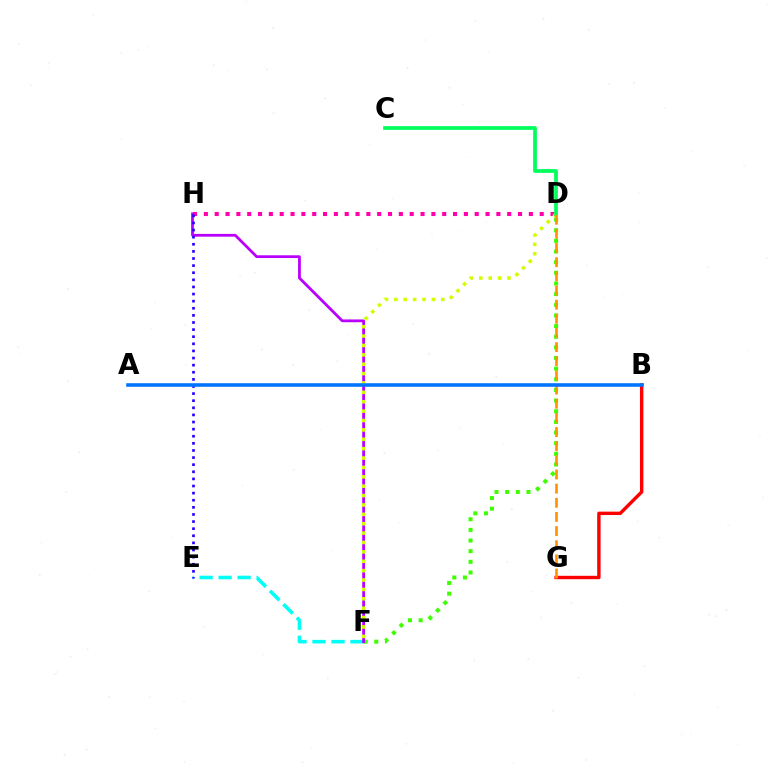{('D', 'F'): [{'color': '#3dff00', 'line_style': 'dotted', 'thickness': 2.89}, {'color': '#d1ff00', 'line_style': 'dotted', 'thickness': 2.55}], ('E', 'F'): [{'color': '#00fff6', 'line_style': 'dashed', 'thickness': 2.58}], ('D', 'H'): [{'color': '#ff00ac', 'line_style': 'dotted', 'thickness': 2.94}], ('F', 'H'): [{'color': '#b900ff', 'line_style': 'solid', 'thickness': 2.0}], ('E', 'H'): [{'color': '#2500ff', 'line_style': 'dotted', 'thickness': 1.93}], ('B', 'G'): [{'color': '#ff0000', 'line_style': 'solid', 'thickness': 2.44}], ('C', 'D'): [{'color': '#00ff5c', 'line_style': 'solid', 'thickness': 2.7}], ('D', 'G'): [{'color': '#ff9400', 'line_style': 'dashed', 'thickness': 1.92}], ('A', 'B'): [{'color': '#0074ff', 'line_style': 'solid', 'thickness': 2.58}]}